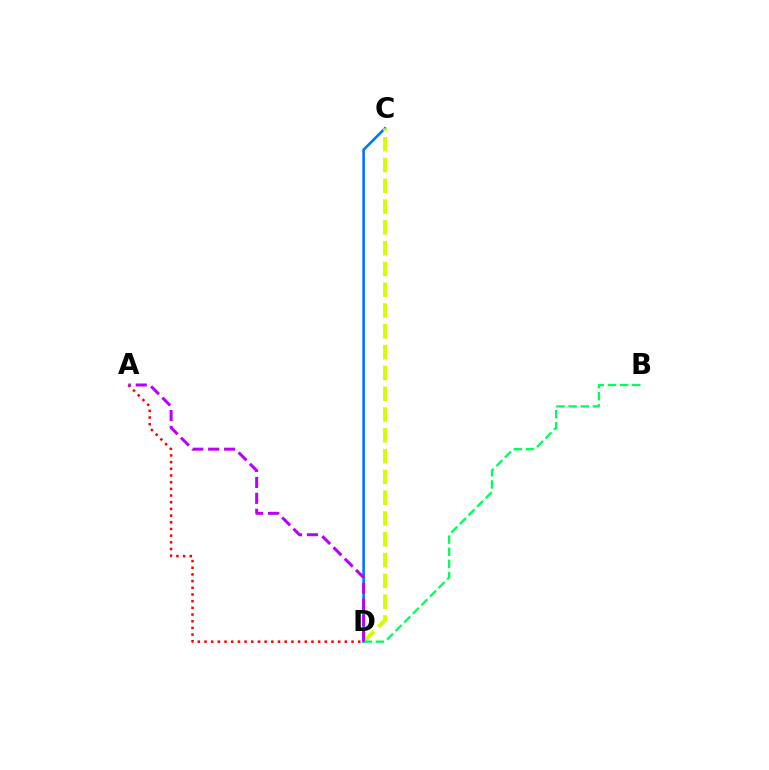{('C', 'D'): [{'color': '#0074ff', 'line_style': 'solid', 'thickness': 1.87}, {'color': '#d1ff00', 'line_style': 'dashed', 'thickness': 2.82}], ('A', 'D'): [{'color': '#ff0000', 'line_style': 'dotted', 'thickness': 1.82}, {'color': '#b900ff', 'line_style': 'dashed', 'thickness': 2.16}], ('B', 'D'): [{'color': '#00ff5c', 'line_style': 'dashed', 'thickness': 1.65}]}